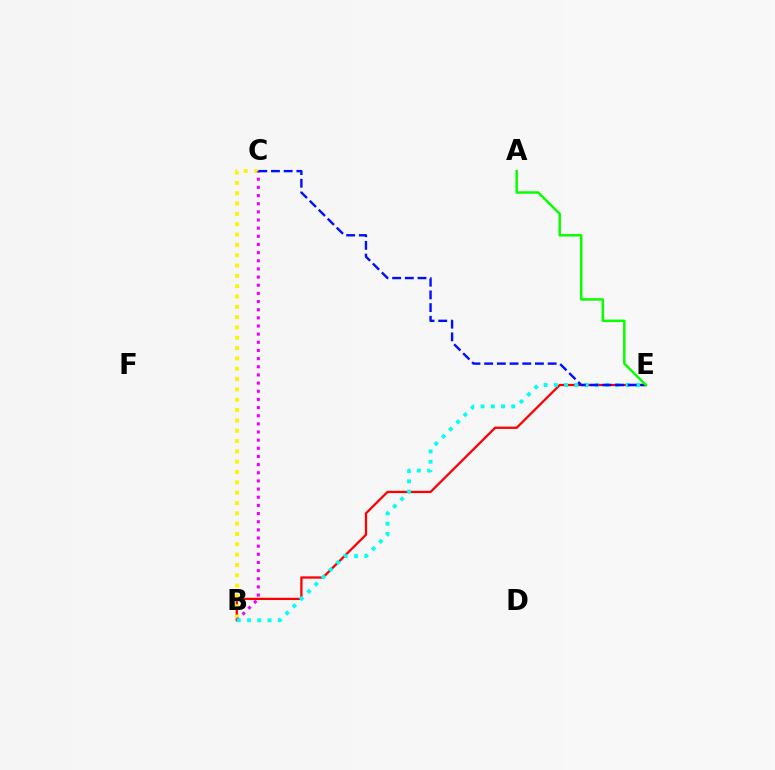{('B', 'E'): [{'color': '#ff0000', 'line_style': 'solid', 'thickness': 1.64}, {'color': '#00fff6', 'line_style': 'dotted', 'thickness': 2.79}], ('B', 'C'): [{'color': '#fcf500', 'line_style': 'dotted', 'thickness': 2.81}, {'color': '#ee00ff', 'line_style': 'dotted', 'thickness': 2.22}], ('C', 'E'): [{'color': '#0010ff', 'line_style': 'dashed', 'thickness': 1.72}], ('A', 'E'): [{'color': '#08ff00', 'line_style': 'solid', 'thickness': 1.78}]}